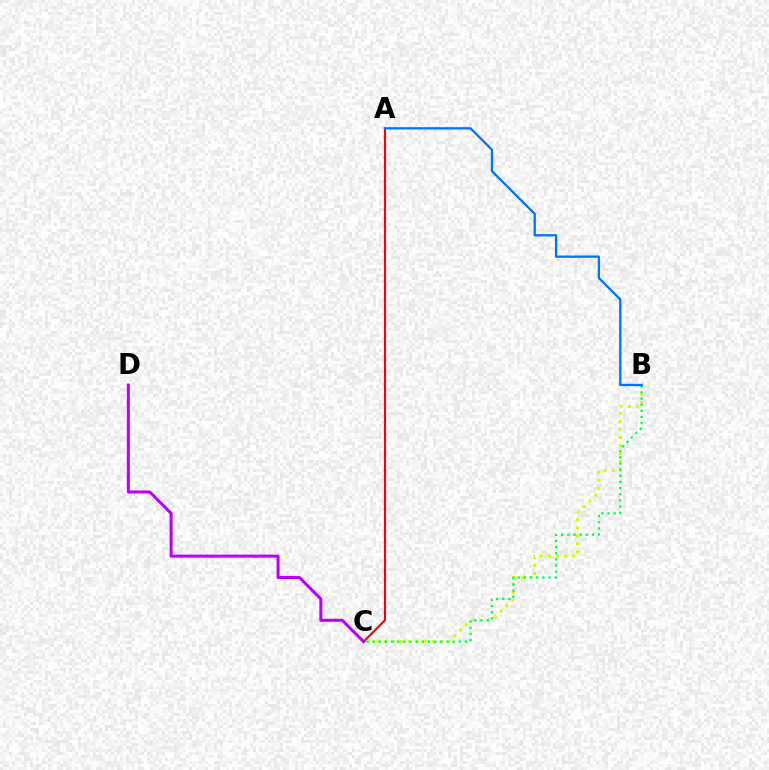{('B', 'C'): [{'color': '#d1ff00', 'line_style': 'dotted', 'thickness': 2.18}, {'color': '#00ff5c', 'line_style': 'dotted', 'thickness': 1.67}], ('A', 'C'): [{'color': '#ff0000', 'line_style': 'solid', 'thickness': 1.51}], ('C', 'D'): [{'color': '#b900ff', 'line_style': 'solid', 'thickness': 2.15}], ('A', 'B'): [{'color': '#0074ff', 'line_style': 'solid', 'thickness': 1.66}]}